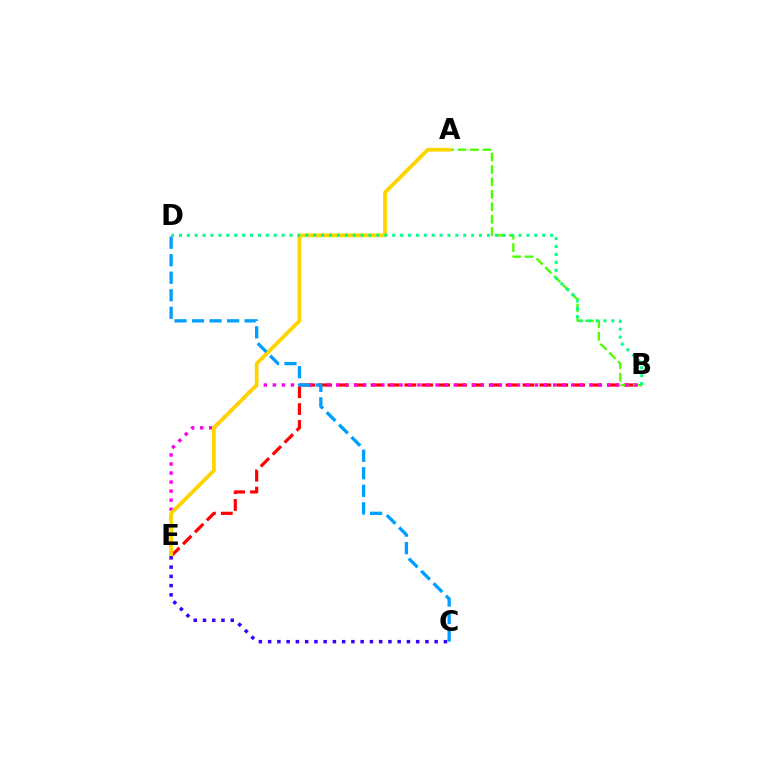{('B', 'E'): [{'color': '#ff0000', 'line_style': 'dashed', 'thickness': 2.29}, {'color': '#ff00ed', 'line_style': 'dotted', 'thickness': 2.46}], ('A', 'B'): [{'color': '#4fff00', 'line_style': 'dashed', 'thickness': 1.69}], ('A', 'E'): [{'color': '#ffd500', 'line_style': 'solid', 'thickness': 2.72}], ('B', 'D'): [{'color': '#00ff86', 'line_style': 'dotted', 'thickness': 2.15}], ('C', 'E'): [{'color': '#3700ff', 'line_style': 'dotted', 'thickness': 2.51}], ('C', 'D'): [{'color': '#009eff', 'line_style': 'dashed', 'thickness': 2.38}]}